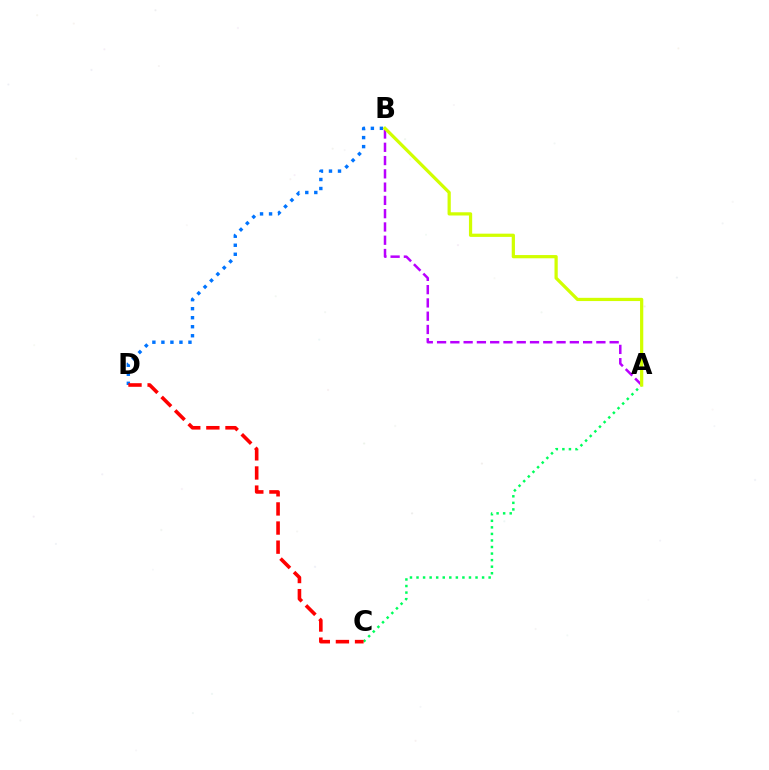{('B', 'D'): [{'color': '#0074ff', 'line_style': 'dotted', 'thickness': 2.45}], ('A', 'C'): [{'color': '#00ff5c', 'line_style': 'dotted', 'thickness': 1.78}], ('A', 'B'): [{'color': '#b900ff', 'line_style': 'dashed', 'thickness': 1.8}, {'color': '#d1ff00', 'line_style': 'solid', 'thickness': 2.33}], ('C', 'D'): [{'color': '#ff0000', 'line_style': 'dashed', 'thickness': 2.6}]}